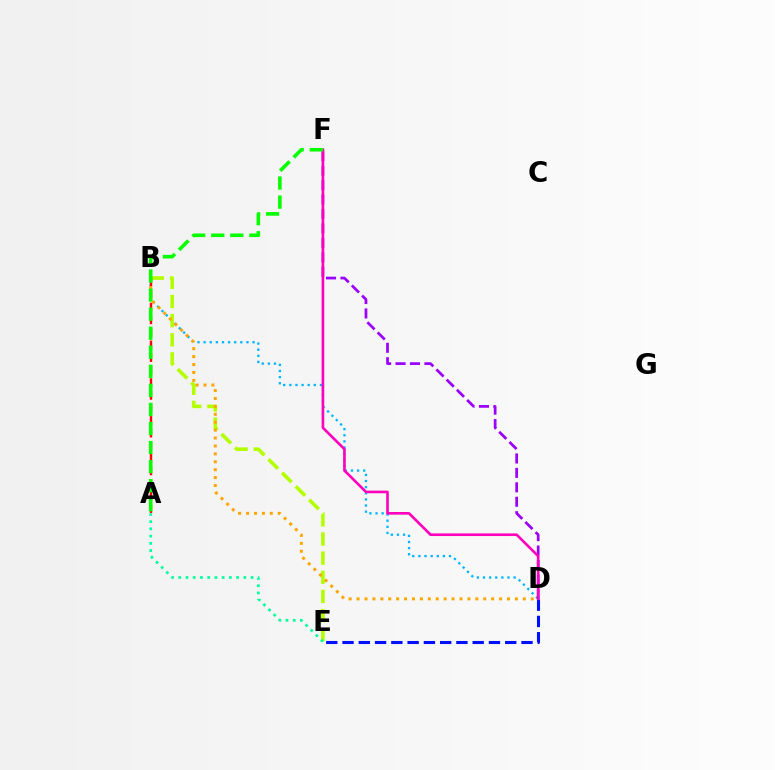{('D', 'E'): [{'color': '#0010ff', 'line_style': 'dashed', 'thickness': 2.21}], ('B', 'D'): [{'color': '#00b5ff', 'line_style': 'dotted', 'thickness': 1.66}, {'color': '#ffa500', 'line_style': 'dotted', 'thickness': 2.15}], ('B', 'E'): [{'color': '#b3ff00', 'line_style': 'dashed', 'thickness': 2.6}], ('A', 'E'): [{'color': '#00ff9d', 'line_style': 'dotted', 'thickness': 1.97}], ('A', 'B'): [{'color': '#ff0000', 'line_style': 'dashed', 'thickness': 1.71}], ('D', 'F'): [{'color': '#9b00ff', 'line_style': 'dashed', 'thickness': 1.96}, {'color': '#ff00bd', 'line_style': 'solid', 'thickness': 1.9}], ('A', 'F'): [{'color': '#08ff00', 'line_style': 'dashed', 'thickness': 2.59}]}